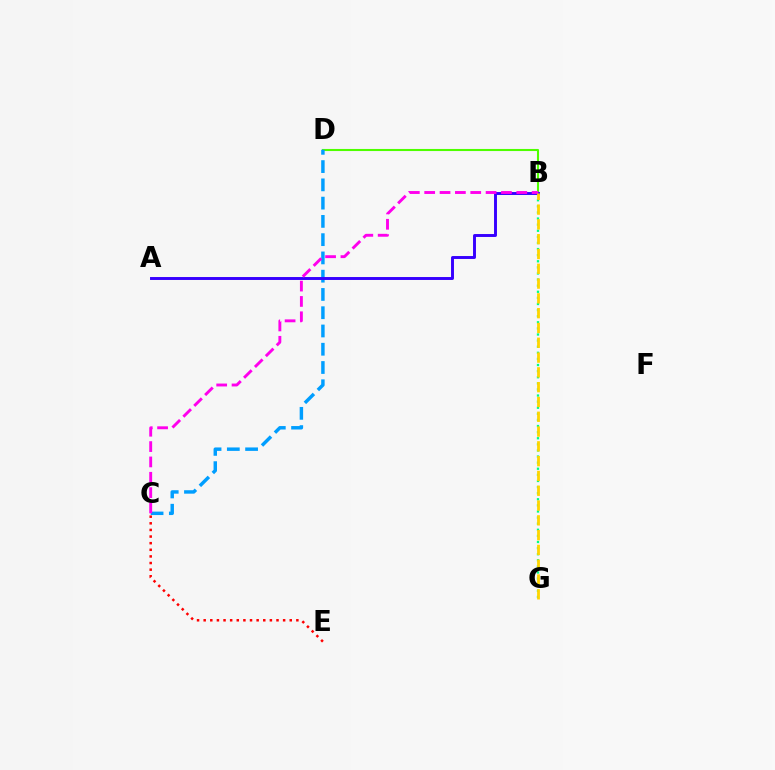{('B', 'D'): [{'color': '#4fff00', 'line_style': 'solid', 'thickness': 1.5}], ('B', 'G'): [{'color': '#00ff86', 'line_style': 'dotted', 'thickness': 1.66}, {'color': '#ffd500', 'line_style': 'dashed', 'thickness': 2.01}], ('C', 'E'): [{'color': '#ff0000', 'line_style': 'dotted', 'thickness': 1.8}], ('C', 'D'): [{'color': '#009eff', 'line_style': 'dashed', 'thickness': 2.48}], ('A', 'B'): [{'color': '#3700ff', 'line_style': 'solid', 'thickness': 2.11}], ('B', 'C'): [{'color': '#ff00ed', 'line_style': 'dashed', 'thickness': 2.08}]}